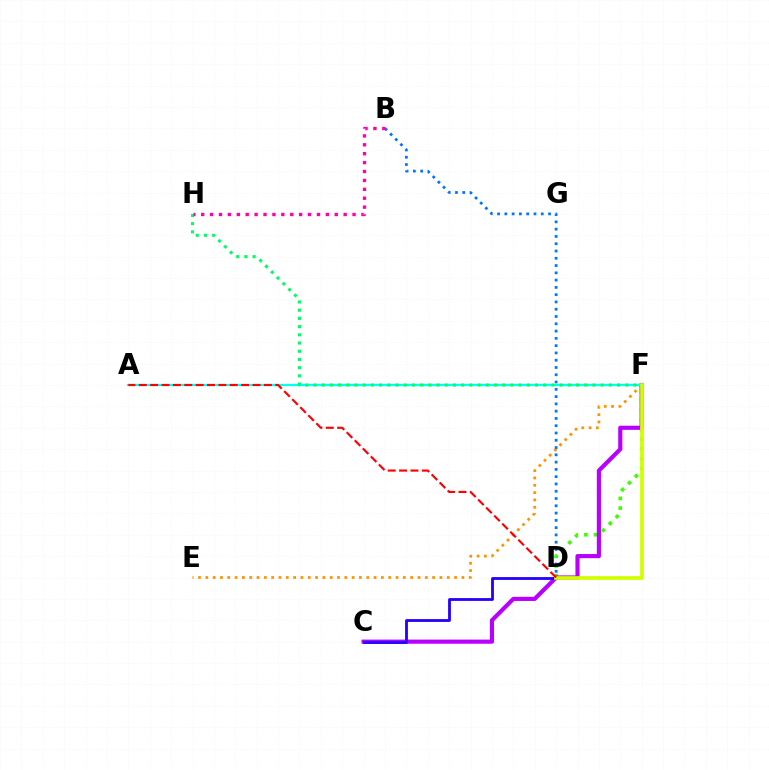{('E', 'F'): [{'color': '#ff9400', 'line_style': 'dotted', 'thickness': 1.99}], ('B', 'D'): [{'color': '#0074ff', 'line_style': 'dotted', 'thickness': 1.98}], ('D', 'F'): [{'color': '#3dff00', 'line_style': 'dotted', 'thickness': 2.63}, {'color': '#d1ff00', 'line_style': 'solid', 'thickness': 2.66}], ('C', 'F'): [{'color': '#b900ff', 'line_style': 'solid', 'thickness': 2.99}], ('C', 'D'): [{'color': '#2500ff', 'line_style': 'solid', 'thickness': 2.03}], ('A', 'F'): [{'color': '#00fff6', 'line_style': 'solid', 'thickness': 1.61}], ('F', 'H'): [{'color': '#00ff5c', 'line_style': 'dotted', 'thickness': 2.23}], ('B', 'H'): [{'color': '#ff00ac', 'line_style': 'dotted', 'thickness': 2.42}], ('A', 'D'): [{'color': '#ff0000', 'line_style': 'dashed', 'thickness': 1.55}]}